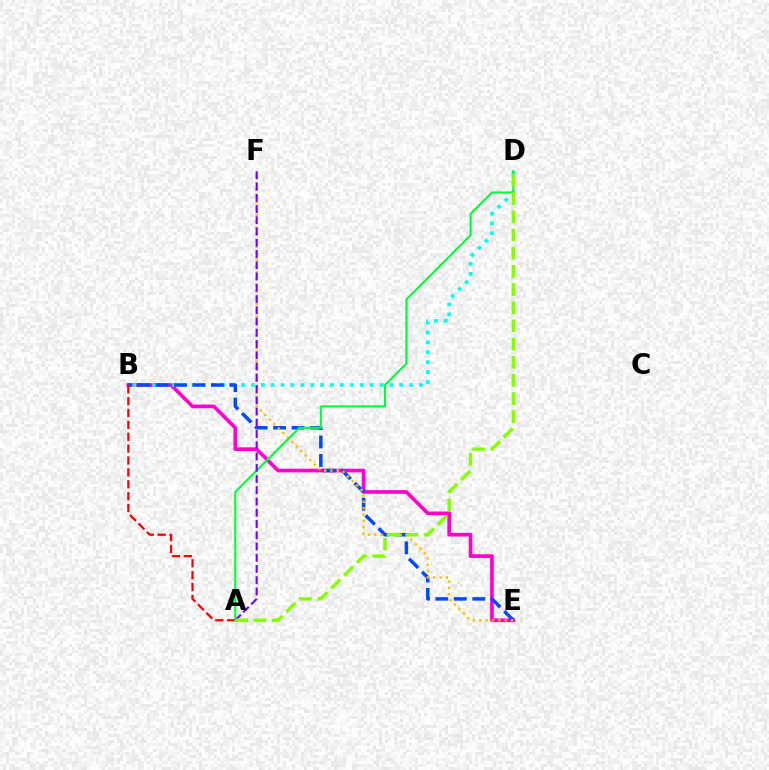{('B', 'E'): [{'color': '#ff00cf', 'line_style': 'solid', 'thickness': 2.63}, {'color': '#004bff', 'line_style': 'dashed', 'thickness': 2.51}], ('B', 'D'): [{'color': '#00fff6', 'line_style': 'dotted', 'thickness': 2.69}], ('A', 'B'): [{'color': '#ff0000', 'line_style': 'dashed', 'thickness': 1.61}], ('E', 'F'): [{'color': '#ffbd00', 'line_style': 'dotted', 'thickness': 1.73}], ('A', 'D'): [{'color': '#00ff39', 'line_style': 'solid', 'thickness': 1.53}, {'color': '#84ff00', 'line_style': 'dashed', 'thickness': 2.47}], ('A', 'F'): [{'color': '#7200ff', 'line_style': 'dashed', 'thickness': 1.53}]}